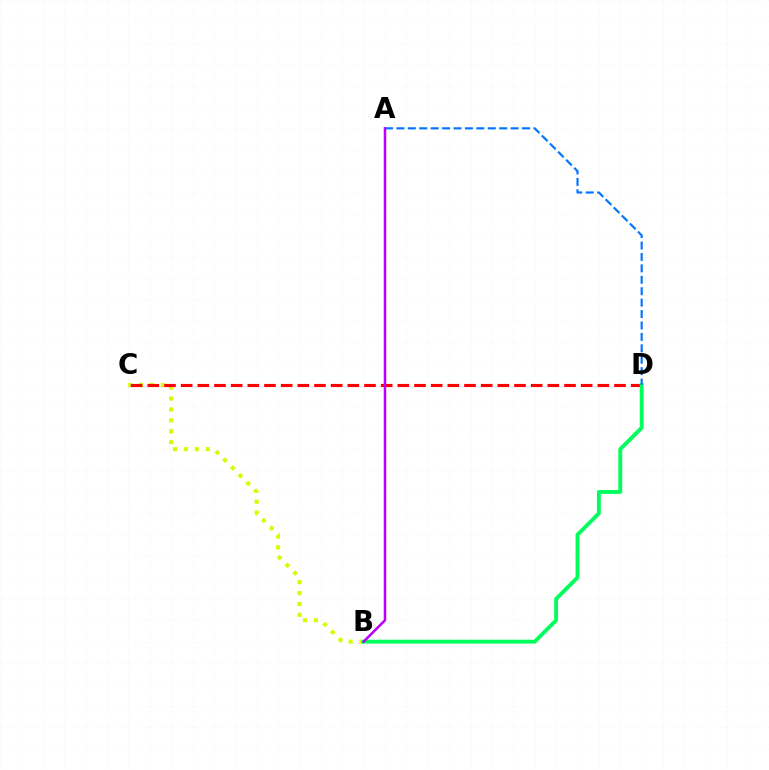{('B', 'C'): [{'color': '#d1ff00', 'line_style': 'dotted', 'thickness': 2.96}], ('C', 'D'): [{'color': '#ff0000', 'line_style': 'dashed', 'thickness': 2.26}], ('B', 'D'): [{'color': '#00ff5c', 'line_style': 'solid', 'thickness': 2.79}], ('A', 'D'): [{'color': '#0074ff', 'line_style': 'dashed', 'thickness': 1.55}], ('A', 'B'): [{'color': '#b900ff', 'line_style': 'solid', 'thickness': 1.82}]}